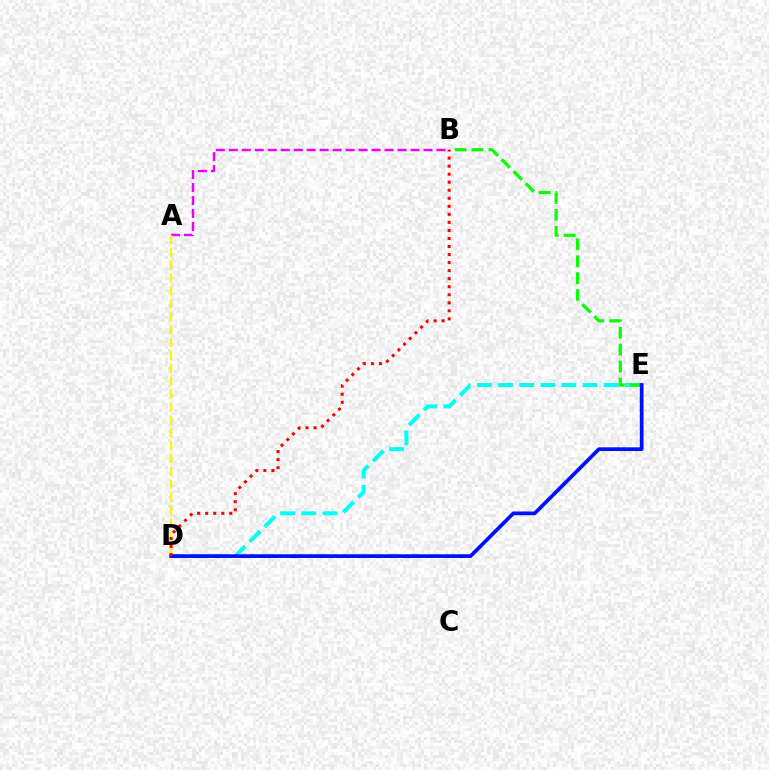{('A', 'B'): [{'color': '#ee00ff', 'line_style': 'dashed', 'thickness': 1.76}], ('D', 'E'): [{'color': '#00fff6', 'line_style': 'dashed', 'thickness': 2.87}, {'color': '#0010ff', 'line_style': 'solid', 'thickness': 2.66}], ('B', 'E'): [{'color': '#08ff00', 'line_style': 'dashed', 'thickness': 2.3}], ('A', 'D'): [{'color': '#fcf500', 'line_style': 'dashed', 'thickness': 1.75}], ('B', 'D'): [{'color': '#ff0000', 'line_style': 'dotted', 'thickness': 2.18}]}